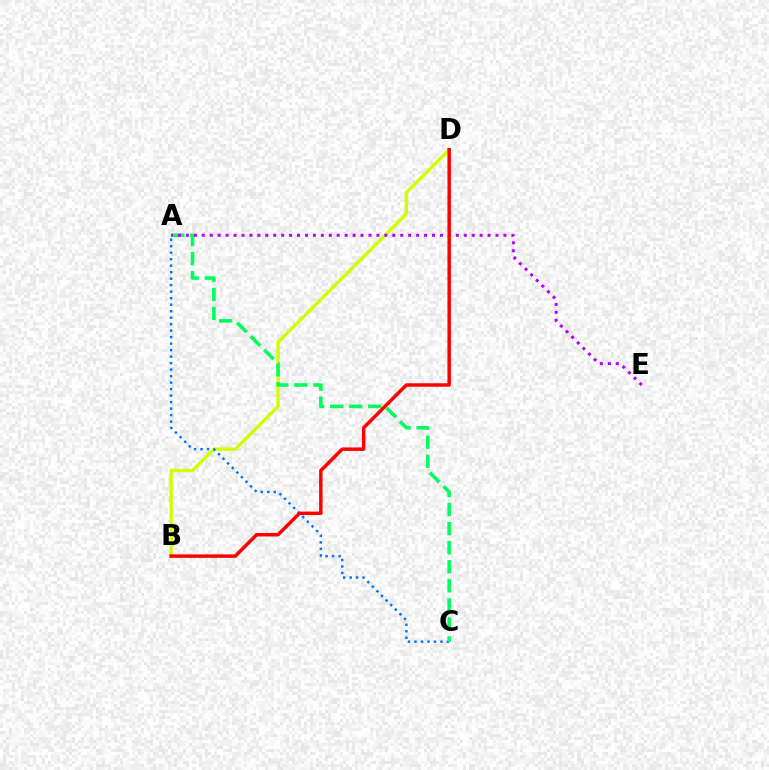{('B', 'D'): [{'color': '#d1ff00', 'line_style': 'solid', 'thickness': 2.44}, {'color': '#ff0000', 'line_style': 'solid', 'thickness': 2.49}], ('A', 'C'): [{'color': '#0074ff', 'line_style': 'dotted', 'thickness': 1.76}, {'color': '#00ff5c', 'line_style': 'dashed', 'thickness': 2.59}], ('A', 'E'): [{'color': '#b900ff', 'line_style': 'dotted', 'thickness': 2.16}]}